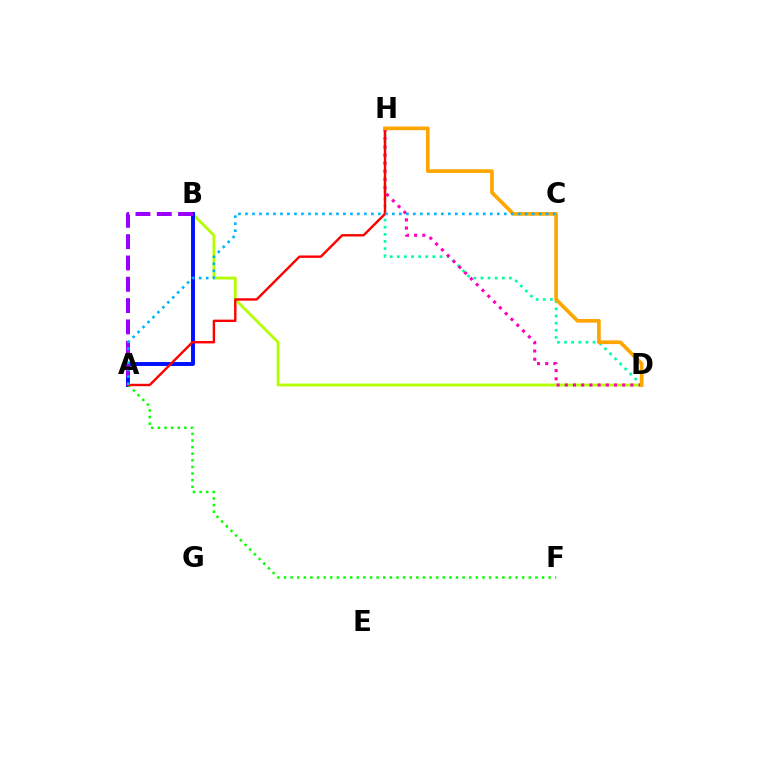{('B', 'D'): [{'color': '#b3ff00', 'line_style': 'solid', 'thickness': 2.01}], ('D', 'H'): [{'color': '#00ff9d', 'line_style': 'dotted', 'thickness': 1.93}, {'color': '#ff00bd', 'line_style': 'dotted', 'thickness': 2.23}, {'color': '#ffa500', 'line_style': 'solid', 'thickness': 2.64}], ('A', 'B'): [{'color': '#0010ff', 'line_style': 'solid', 'thickness': 2.83}, {'color': '#9b00ff', 'line_style': 'dashed', 'thickness': 2.89}], ('A', 'F'): [{'color': '#08ff00', 'line_style': 'dotted', 'thickness': 1.8}], ('A', 'H'): [{'color': '#ff0000', 'line_style': 'solid', 'thickness': 1.73}], ('A', 'C'): [{'color': '#00b5ff', 'line_style': 'dotted', 'thickness': 1.9}]}